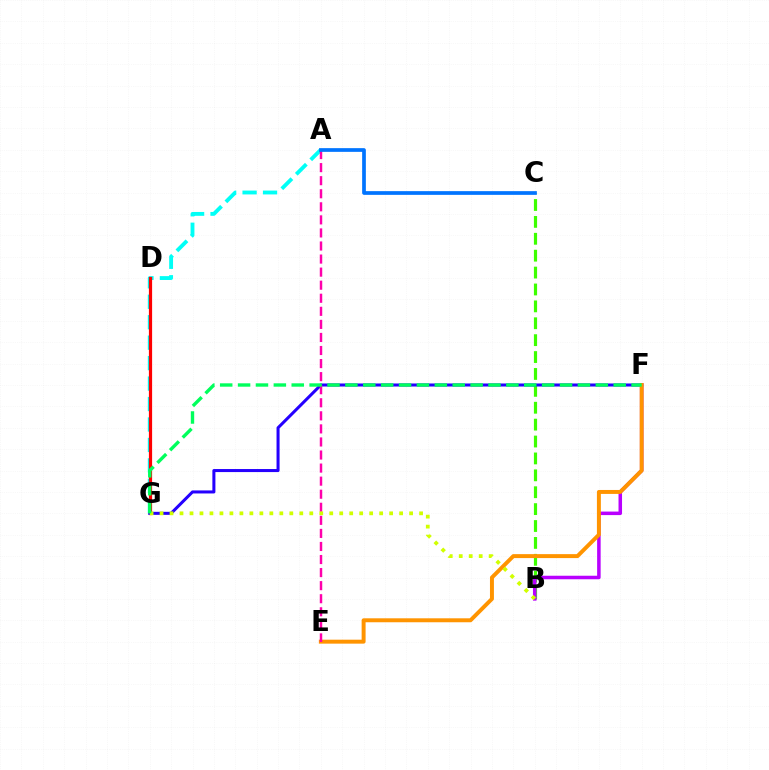{('A', 'G'): [{'color': '#00fff6', 'line_style': 'dashed', 'thickness': 2.78}], ('B', 'C'): [{'color': '#3dff00', 'line_style': 'dashed', 'thickness': 2.3}], ('D', 'G'): [{'color': '#ff0000', 'line_style': 'solid', 'thickness': 2.31}], ('F', 'G'): [{'color': '#2500ff', 'line_style': 'solid', 'thickness': 2.19}, {'color': '#00ff5c', 'line_style': 'dashed', 'thickness': 2.43}], ('B', 'F'): [{'color': '#b900ff', 'line_style': 'solid', 'thickness': 2.54}], ('E', 'F'): [{'color': '#ff9400', 'line_style': 'solid', 'thickness': 2.85}], ('A', 'E'): [{'color': '#ff00ac', 'line_style': 'dashed', 'thickness': 1.77}], ('A', 'C'): [{'color': '#0074ff', 'line_style': 'solid', 'thickness': 2.67}], ('B', 'G'): [{'color': '#d1ff00', 'line_style': 'dotted', 'thickness': 2.71}]}